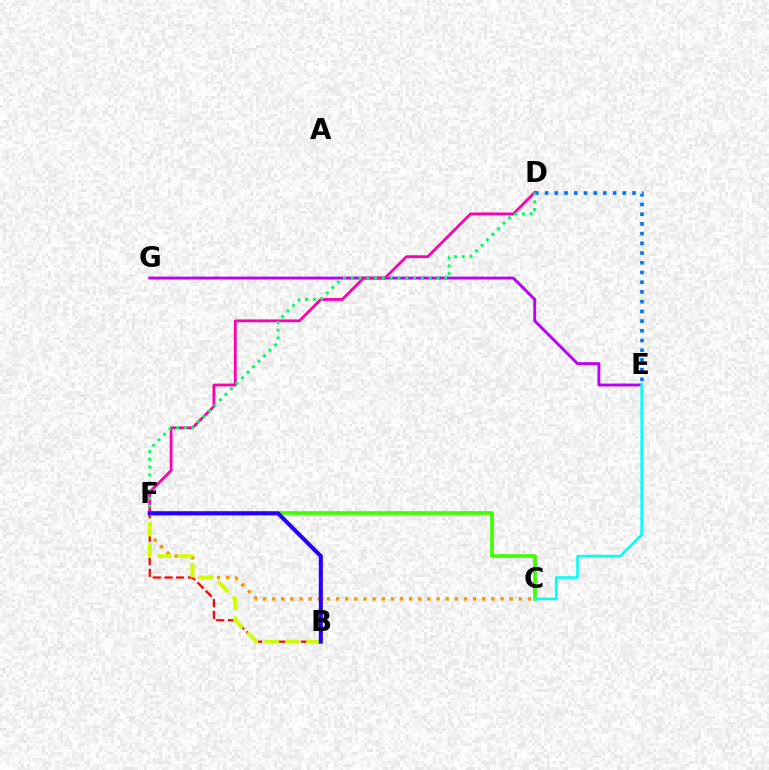{('E', 'G'): [{'color': '#b900ff', 'line_style': 'solid', 'thickness': 2.08}], ('C', 'F'): [{'color': '#3dff00', 'line_style': 'solid', 'thickness': 2.63}, {'color': '#ff9400', 'line_style': 'dotted', 'thickness': 2.48}], ('C', 'E'): [{'color': '#00fff6', 'line_style': 'solid', 'thickness': 1.84}], ('D', 'F'): [{'color': '#ff00ac', 'line_style': 'solid', 'thickness': 2.02}, {'color': '#00ff5c', 'line_style': 'dotted', 'thickness': 2.12}], ('D', 'E'): [{'color': '#0074ff', 'line_style': 'dotted', 'thickness': 2.64}], ('B', 'F'): [{'color': '#ff0000', 'line_style': 'dashed', 'thickness': 1.59}, {'color': '#d1ff00', 'line_style': 'dashed', 'thickness': 2.84}, {'color': '#2500ff', 'line_style': 'solid', 'thickness': 2.92}]}